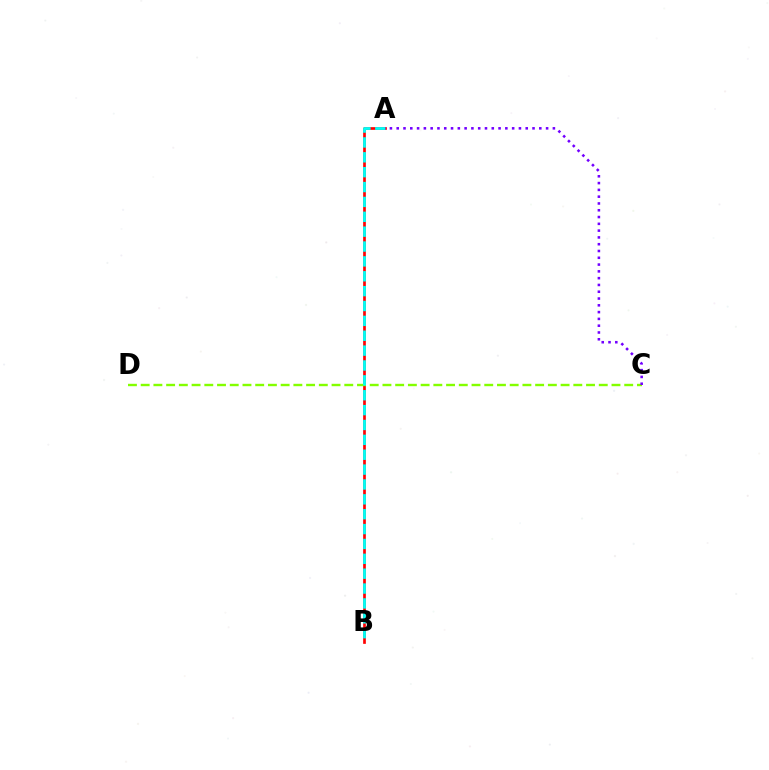{('A', 'B'): [{'color': '#ff0000', 'line_style': 'solid', 'thickness': 1.94}, {'color': '#00fff6', 'line_style': 'dashed', 'thickness': 2.02}], ('C', 'D'): [{'color': '#84ff00', 'line_style': 'dashed', 'thickness': 1.73}], ('A', 'C'): [{'color': '#7200ff', 'line_style': 'dotted', 'thickness': 1.84}]}